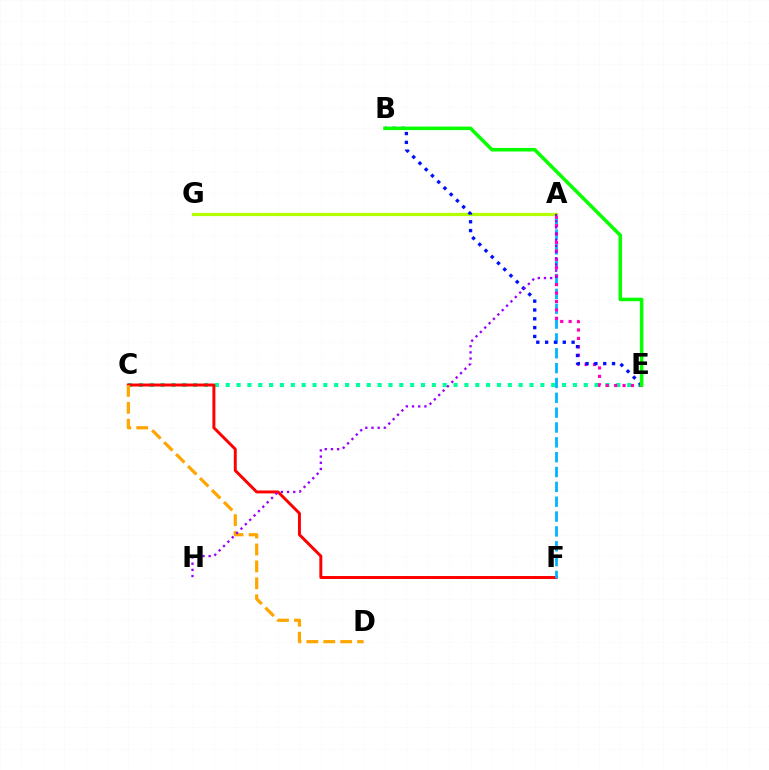{('C', 'E'): [{'color': '#00ff9d', 'line_style': 'dotted', 'thickness': 2.95}], ('C', 'F'): [{'color': '#ff0000', 'line_style': 'solid', 'thickness': 2.13}], ('A', 'F'): [{'color': '#00b5ff', 'line_style': 'dashed', 'thickness': 2.02}], ('A', 'E'): [{'color': '#ff00bd', 'line_style': 'dotted', 'thickness': 2.29}], ('A', 'G'): [{'color': '#b3ff00', 'line_style': 'solid', 'thickness': 2.3}], ('C', 'D'): [{'color': '#ffa500', 'line_style': 'dashed', 'thickness': 2.3}], ('B', 'E'): [{'color': '#0010ff', 'line_style': 'dotted', 'thickness': 2.4}, {'color': '#08ff00', 'line_style': 'solid', 'thickness': 2.54}], ('A', 'H'): [{'color': '#9b00ff', 'line_style': 'dotted', 'thickness': 1.68}]}